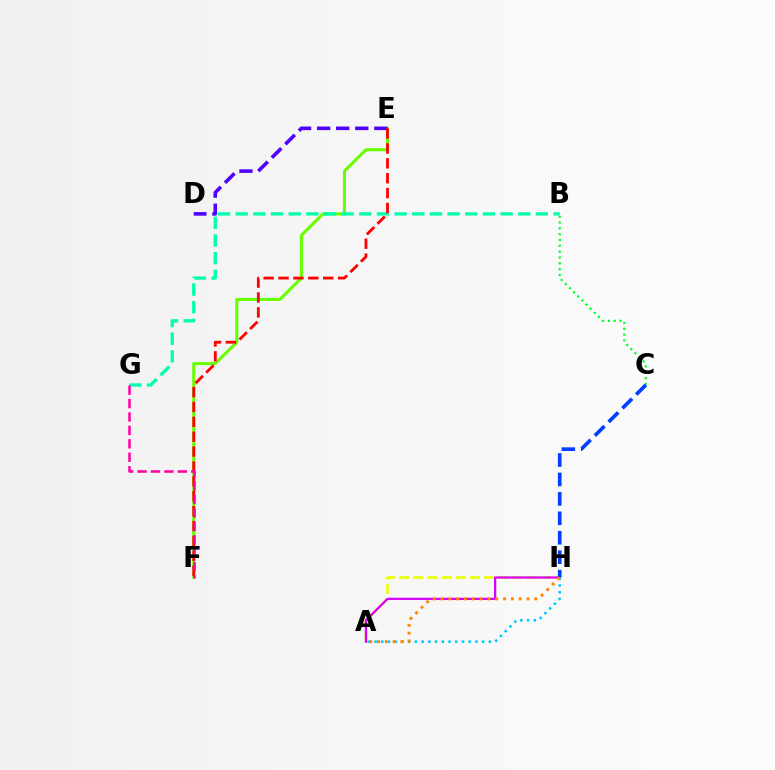{('E', 'F'): [{'color': '#66ff00', 'line_style': 'solid', 'thickness': 2.2}, {'color': '#ff0000', 'line_style': 'dashed', 'thickness': 2.02}], ('D', 'E'): [{'color': '#4f00ff', 'line_style': 'dashed', 'thickness': 2.59}], ('B', 'G'): [{'color': '#00ffaf', 'line_style': 'dashed', 'thickness': 2.4}], ('A', 'H'): [{'color': '#eeff00', 'line_style': 'dashed', 'thickness': 1.92}, {'color': '#d600ff', 'line_style': 'solid', 'thickness': 1.62}, {'color': '#00c7ff', 'line_style': 'dotted', 'thickness': 1.83}, {'color': '#ff8800', 'line_style': 'dotted', 'thickness': 2.12}], ('F', 'G'): [{'color': '#ff00a0', 'line_style': 'dashed', 'thickness': 1.82}], ('B', 'C'): [{'color': '#00ff27', 'line_style': 'dotted', 'thickness': 1.58}], ('C', 'H'): [{'color': '#003fff', 'line_style': 'dashed', 'thickness': 2.64}]}